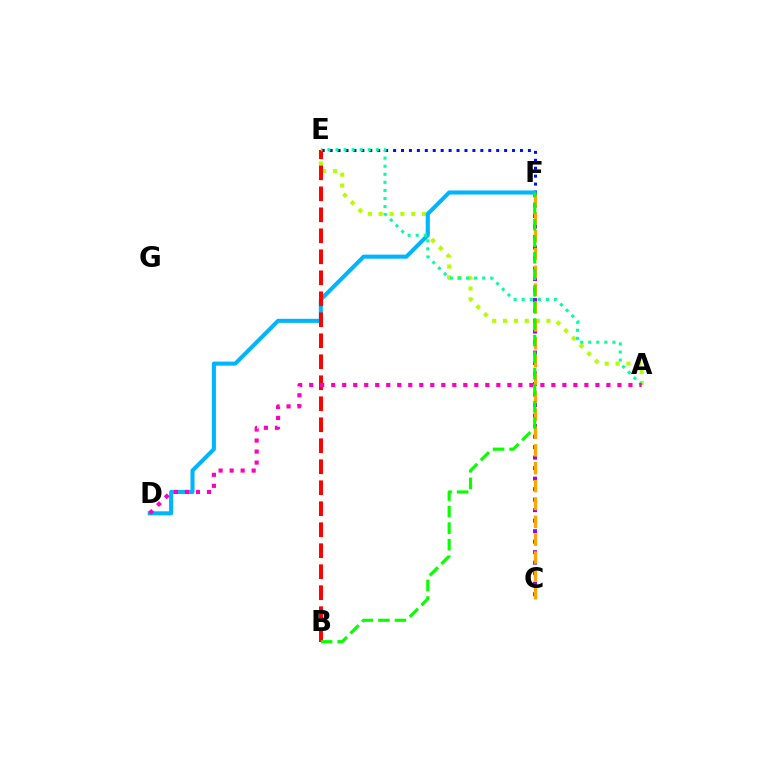{('C', 'F'): [{'color': '#9b00ff', 'line_style': 'dotted', 'thickness': 2.85}, {'color': '#ffa500', 'line_style': 'dashed', 'thickness': 2.43}], ('A', 'E'): [{'color': '#b3ff00', 'line_style': 'dotted', 'thickness': 2.95}, {'color': '#00ff9d', 'line_style': 'dotted', 'thickness': 2.19}], ('E', 'F'): [{'color': '#0010ff', 'line_style': 'dotted', 'thickness': 2.15}], ('D', 'F'): [{'color': '#00b5ff', 'line_style': 'solid', 'thickness': 2.92}], ('B', 'E'): [{'color': '#ff0000', 'line_style': 'dashed', 'thickness': 2.85}], ('A', 'D'): [{'color': '#ff00bd', 'line_style': 'dotted', 'thickness': 2.99}], ('B', 'F'): [{'color': '#08ff00', 'line_style': 'dashed', 'thickness': 2.25}]}